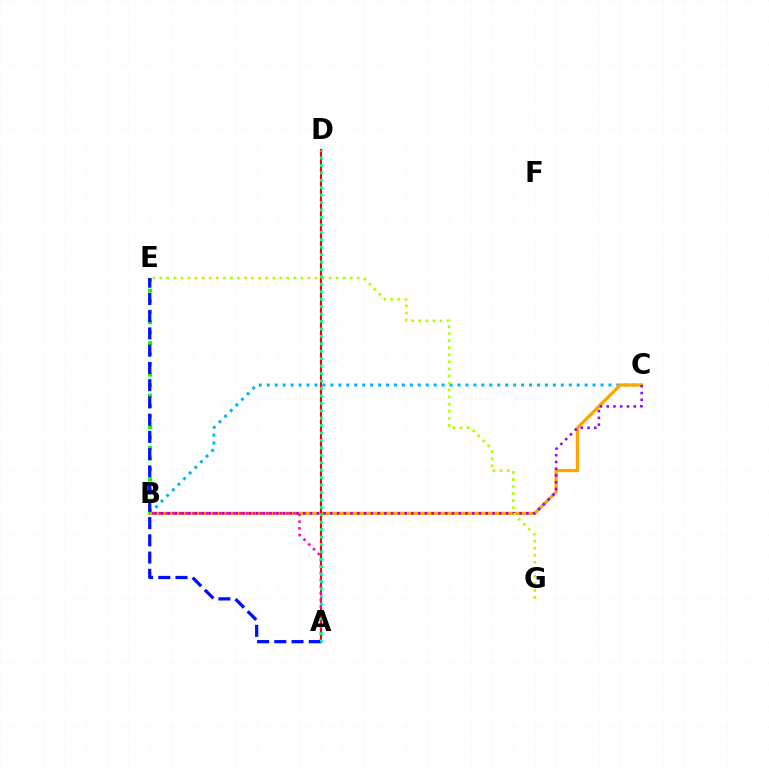{('B', 'C'): [{'color': '#00b5ff', 'line_style': 'dotted', 'thickness': 2.16}, {'color': '#ffa500', 'line_style': 'solid', 'thickness': 2.34}, {'color': '#9b00ff', 'line_style': 'dotted', 'thickness': 1.84}], ('A', 'D'): [{'color': '#ff0000', 'line_style': 'solid', 'thickness': 1.52}, {'color': '#00ff9d', 'line_style': 'dotted', 'thickness': 2.02}], ('A', 'B'): [{'color': '#ff00bd', 'line_style': 'dotted', 'thickness': 1.83}], ('E', 'G'): [{'color': '#b3ff00', 'line_style': 'dotted', 'thickness': 1.92}], ('B', 'E'): [{'color': '#08ff00', 'line_style': 'dotted', 'thickness': 2.85}], ('A', 'E'): [{'color': '#0010ff', 'line_style': 'dashed', 'thickness': 2.34}]}